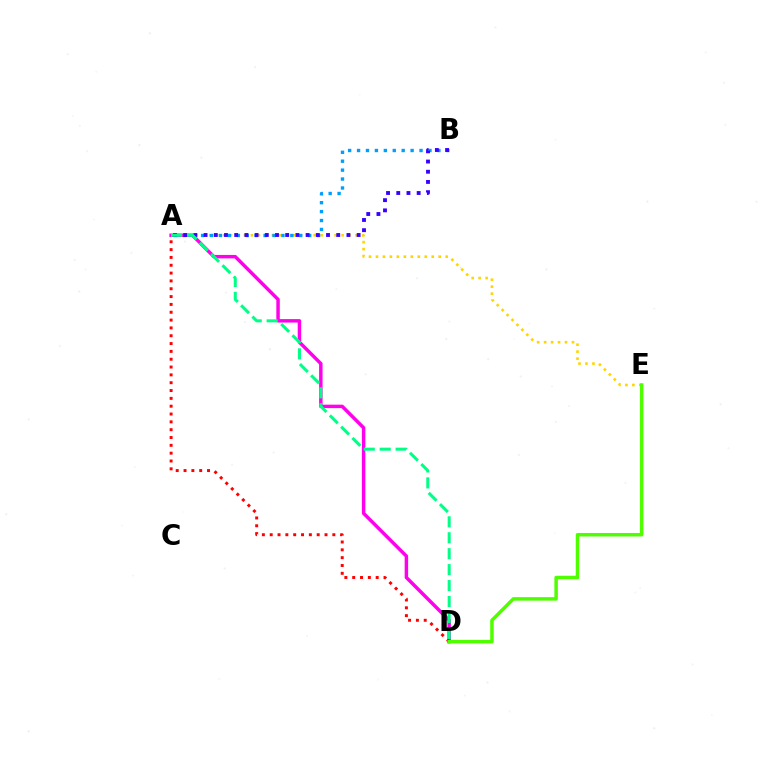{('A', 'E'): [{'color': '#ffd500', 'line_style': 'dotted', 'thickness': 1.89}], ('A', 'D'): [{'color': '#ff00ed', 'line_style': 'solid', 'thickness': 2.49}, {'color': '#ff0000', 'line_style': 'dotted', 'thickness': 2.13}, {'color': '#00ff86', 'line_style': 'dashed', 'thickness': 2.17}], ('A', 'B'): [{'color': '#009eff', 'line_style': 'dotted', 'thickness': 2.42}, {'color': '#3700ff', 'line_style': 'dotted', 'thickness': 2.77}], ('D', 'E'): [{'color': '#4fff00', 'line_style': 'solid', 'thickness': 2.52}]}